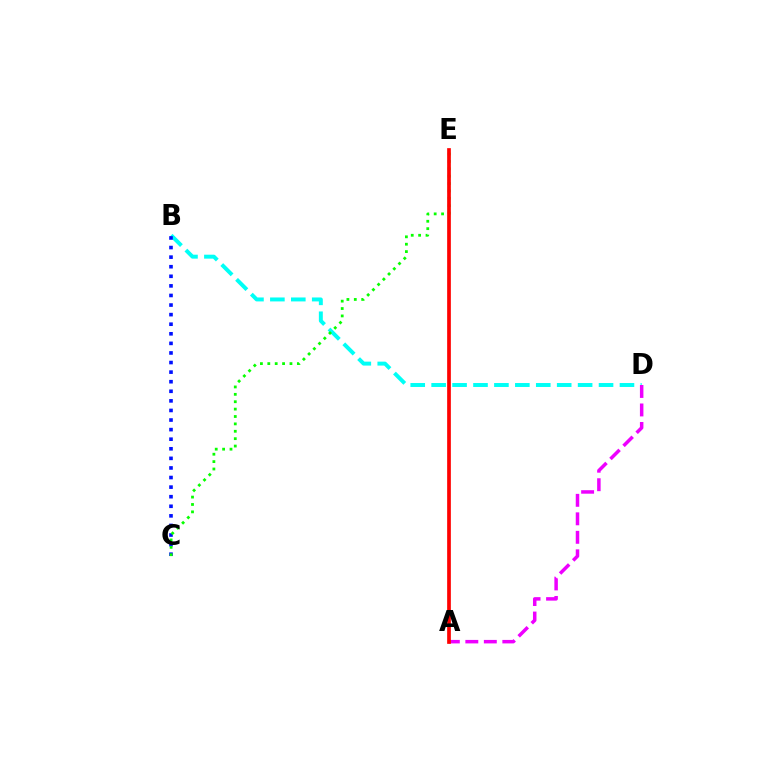{('B', 'D'): [{'color': '#00fff6', 'line_style': 'dashed', 'thickness': 2.84}], ('B', 'C'): [{'color': '#0010ff', 'line_style': 'dotted', 'thickness': 2.6}], ('A', 'D'): [{'color': '#ee00ff', 'line_style': 'dashed', 'thickness': 2.51}], ('C', 'E'): [{'color': '#08ff00', 'line_style': 'dotted', 'thickness': 2.01}], ('A', 'E'): [{'color': '#fcf500', 'line_style': 'dashed', 'thickness': 1.59}, {'color': '#ff0000', 'line_style': 'solid', 'thickness': 2.65}]}